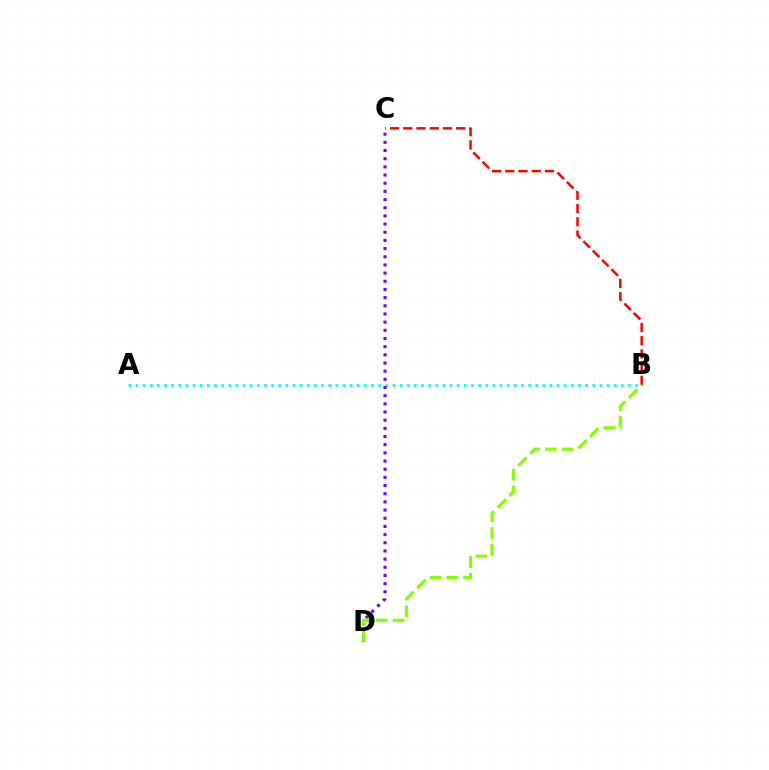{('A', 'B'): [{'color': '#00fff6', 'line_style': 'dotted', 'thickness': 1.94}], ('C', 'D'): [{'color': '#7200ff', 'line_style': 'dotted', 'thickness': 2.22}], ('B', 'C'): [{'color': '#ff0000', 'line_style': 'dashed', 'thickness': 1.8}], ('B', 'D'): [{'color': '#84ff00', 'line_style': 'dashed', 'thickness': 2.28}]}